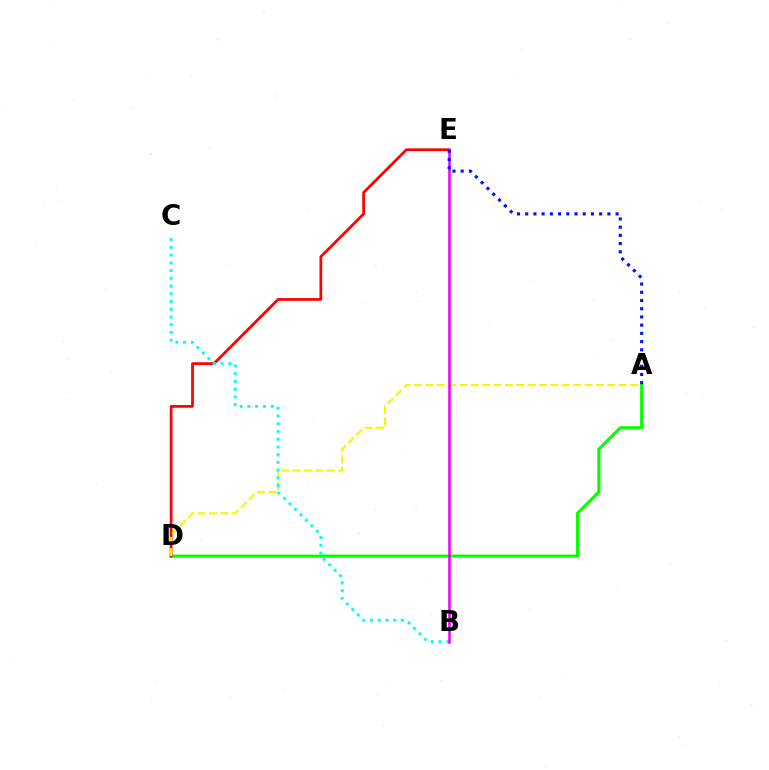{('A', 'D'): [{'color': '#08ff00', 'line_style': 'solid', 'thickness': 2.25}, {'color': '#fcf500', 'line_style': 'dashed', 'thickness': 1.54}], ('D', 'E'): [{'color': '#ff0000', 'line_style': 'solid', 'thickness': 1.96}], ('B', 'C'): [{'color': '#00fff6', 'line_style': 'dotted', 'thickness': 2.1}], ('B', 'E'): [{'color': '#ee00ff', 'line_style': 'solid', 'thickness': 1.84}], ('A', 'E'): [{'color': '#0010ff', 'line_style': 'dotted', 'thickness': 2.23}]}